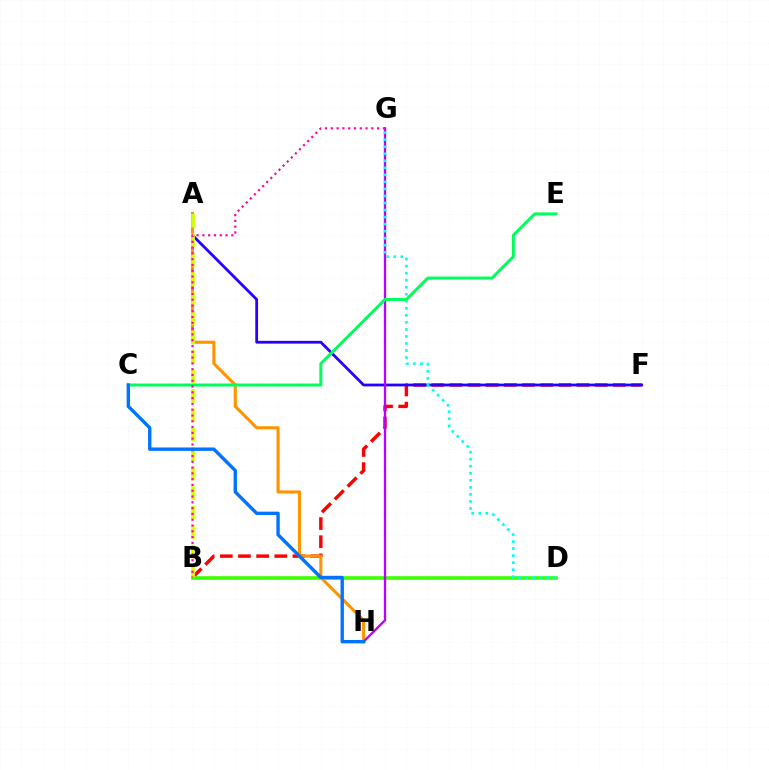{('B', 'F'): [{'color': '#ff0000', 'line_style': 'dashed', 'thickness': 2.47}], ('A', 'F'): [{'color': '#2500ff', 'line_style': 'solid', 'thickness': 2.0}], ('A', 'H'): [{'color': '#ff9400', 'line_style': 'solid', 'thickness': 2.23}], ('B', 'D'): [{'color': '#3dff00', 'line_style': 'solid', 'thickness': 2.63}], ('G', 'H'): [{'color': '#b900ff', 'line_style': 'solid', 'thickness': 1.67}], ('D', 'G'): [{'color': '#00fff6', 'line_style': 'dotted', 'thickness': 1.91}], ('A', 'B'): [{'color': '#d1ff00', 'line_style': 'dashed', 'thickness': 2.64}], ('C', 'E'): [{'color': '#00ff5c', 'line_style': 'solid', 'thickness': 2.16}], ('B', 'G'): [{'color': '#ff00ac', 'line_style': 'dotted', 'thickness': 1.57}], ('C', 'H'): [{'color': '#0074ff', 'line_style': 'solid', 'thickness': 2.44}]}